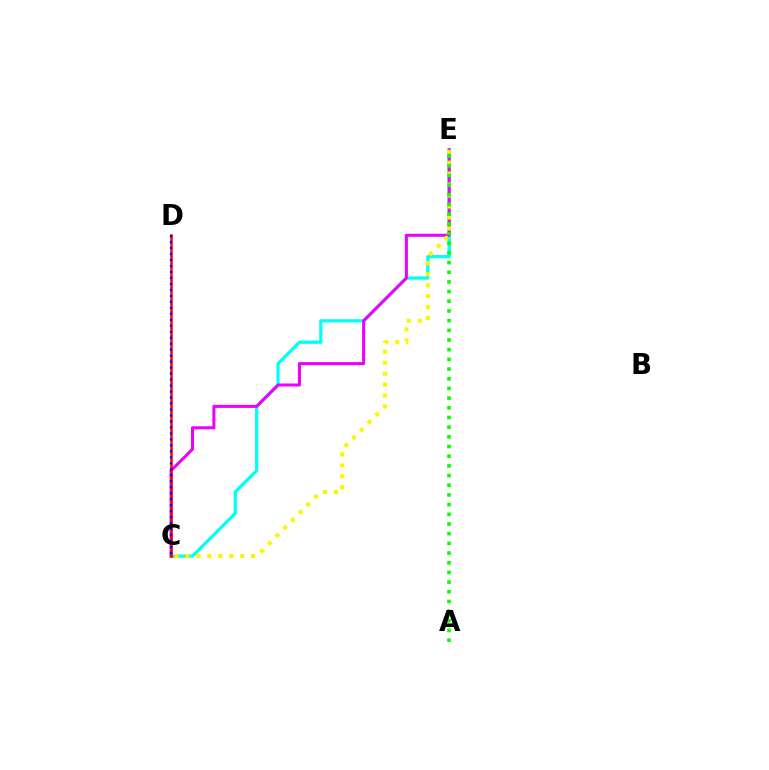{('C', 'E'): [{'color': '#00fff6', 'line_style': 'solid', 'thickness': 2.33}, {'color': '#ee00ff', 'line_style': 'solid', 'thickness': 2.2}, {'color': '#fcf500', 'line_style': 'dotted', 'thickness': 2.97}], ('C', 'D'): [{'color': '#ff0000', 'line_style': 'solid', 'thickness': 1.81}, {'color': '#0010ff', 'line_style': 'dotted', 'thickness': 1.62}], ('A', 'E'): [{'color': '#08ff00', 'line_style': 'dotted', 'thickness': 2.63}]}